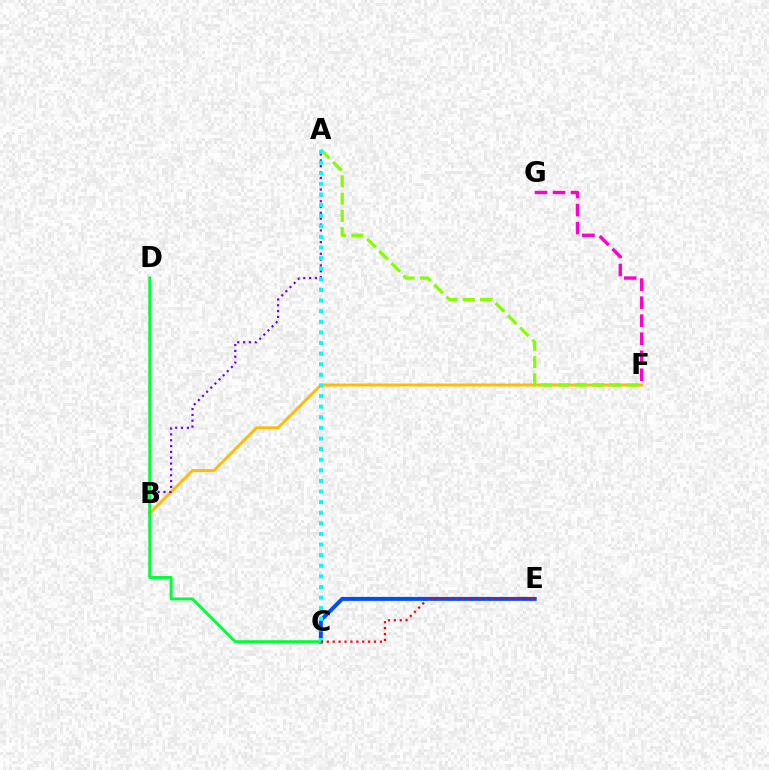{('B', 'F'): [{'color': '#ffbd00', 'line_style': 'solid', 'thickness': 2.11}], ('C', 'E'): [{'color': '#004bff', 'line_style': 'solid', 'thickness': 2.84}, {'color': '#ff0000', 'line_style': 'dotted', 'thickness': 1.6}], ('A', 'F'): [{'color': '#84ff00', 'line_style': 'dashed', 'thickness': 2.34}], ('A', 'B'): [{'color': '#7200ff', 'line_style': 'dotted', 'thickness': 1.59}], ('C', 'D'): [{'color': '#00ff39', 'line_style': 'solid', 'thickness': 2.1}], ('A', 'C'): [{'color': '#00fff6', 'line_style': 'dotted', 'thickness': 2.88}], ('F', 'G'): [{'color': '#ff00cf', 'line_style': 'dashed', 'thickness': 2.45}]}